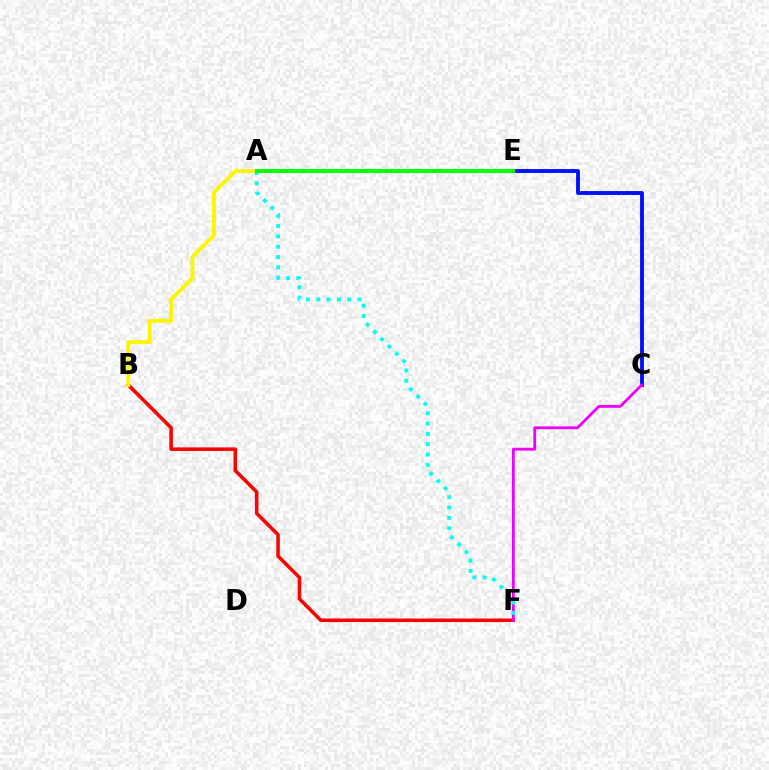{('B', 'F'): [{'color': '#ff0000', 'line_style': 'solid', 'thickness': 2.55}], ('C', 'E'): [{'color': '#0010ff', 'line_style': 'solid', 'thickness': 2.78}], ('C', 'F'): [{'color': '#ee00ff', 'line_style': 'solid', 'thickness': 2.02}], ('A', 'B'): [{'color': '#fcf500', 'line_style': 'solid', 'thickness': 2.76}], ('A', 'F'): [{'color': '#00fff6', 'line_style': 'dotted', 'thickness': 2.8}], ('A', 'E'): [{'color': '#08ff00', 'line_style': 'solid', 'thickness': 2.86}]}